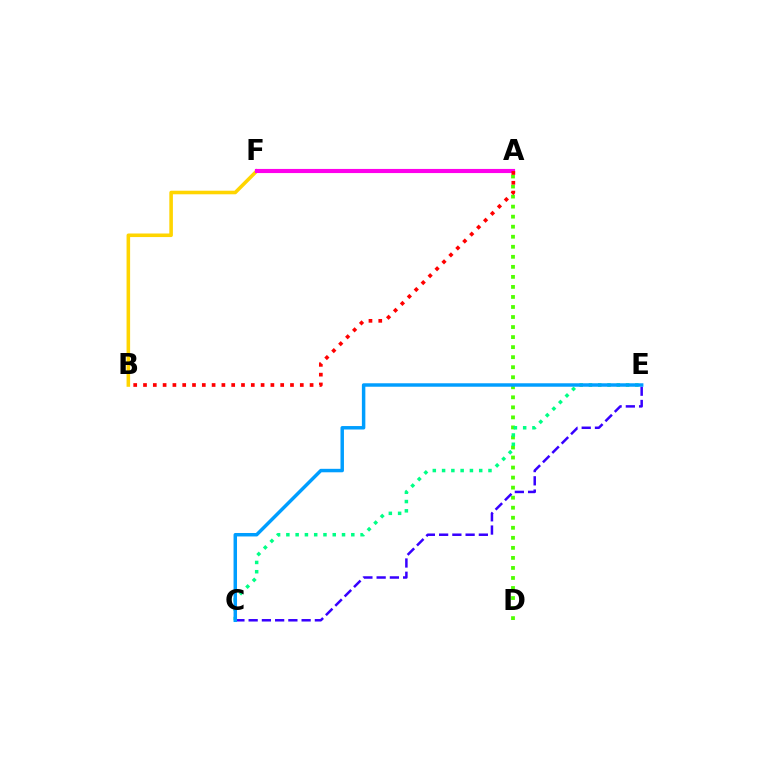{('A', 'D'): [{'color': '#4fff00', 'line_style': 'dotted', 'thickness': 2.73}], ('C', 'E'): [{'color': '#3700ff', 'line_style': 'dashed', 'thickness': 1.8}, {'color': '#00ff86', 'line_style': 'dotted', 'thickness': 2.52}, {'color': '#009eff', 'line_style': 'solid', 'thickness': 2.49}], ('B', 'F'): [{'color': '#ffd500', 'line_style': 'solid', 'thickness': 2.57}], ('A', 'F'): [{'color': '#ff00ed', 'line_style': 'solid', 'thickness': 2.97}], ('A', 'B'): [{'color': '#ff0000', 'line_style': 'dotted', 'thickness': 2.66}]}